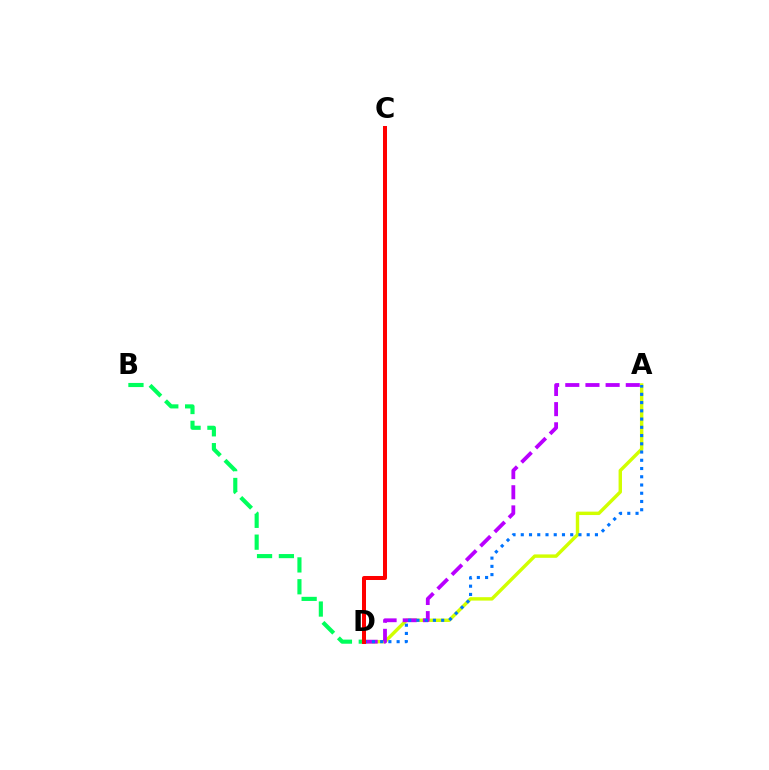{('B', 'D'): [{'color': '#00ff5c', 'line_style': 'dashed', 'thickness': 2.97}], ('A', 'D'): [{'color': '#d1ff00', 'line_style': 'solid', 'thickness': 2.46}, {'color': '#b900ff', 'line_style': 'dashed', 'thickness': 2.74}, {'color': '#0074ff', 'line_style': 'dotted', 'thickness': 2.24}], ('C', 'D'): [{'color': '#ff0000', 'line_style': 'solid', 'thickness': 2.88}]}